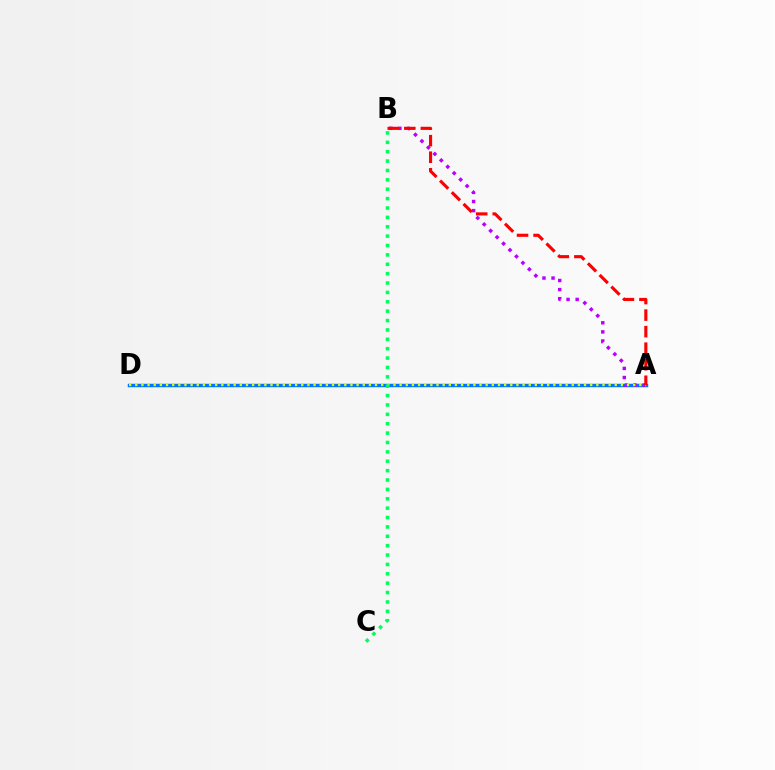{('A', 'D'): [{'color': '#0074ff', 'line_style': 'solid', 'thickness': 2.48}, {'color': '#d1ff00', 'line_style': 'dotted', 'thickness': 1.67}], ('A', 'B'): [{'color': '#b900ff', 'line_style': 'dotted', 'thickness': 2.47}, {'color': '#ff0000', 'line_style': 'dashed', 'thickness': 2.25}], ('B', 'C'): [{'color': '#00ff5c', 'line_style': 'dotted', 'thickness': 2.55}]}